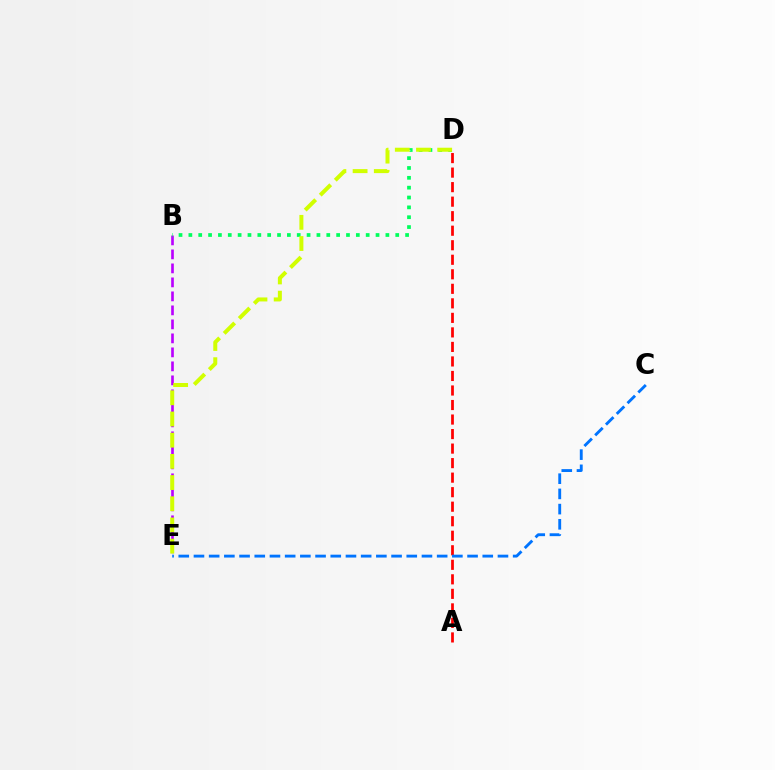{('B', 'E'): [{'color': '#b900ff', 'line_style': 'dashed', 'thickness': 1.9}], ('B', 'D'): [{'color': '#00ff5c', 'line_style': 'dotted', 'thickness': 2.68}], ('D', 'E'): [{'color': '#d1ff00', 'line_style': 'dashed', 'thickness': 2.88}], ('A', 'D'): [{'color': '#ff0000', 'line_style': 'dashed', 'thickness': 1.97}], ('C', 'E'): [{'color': '#0074ff', 'line_style': 'dashed', 'thickness': 2.06}]}